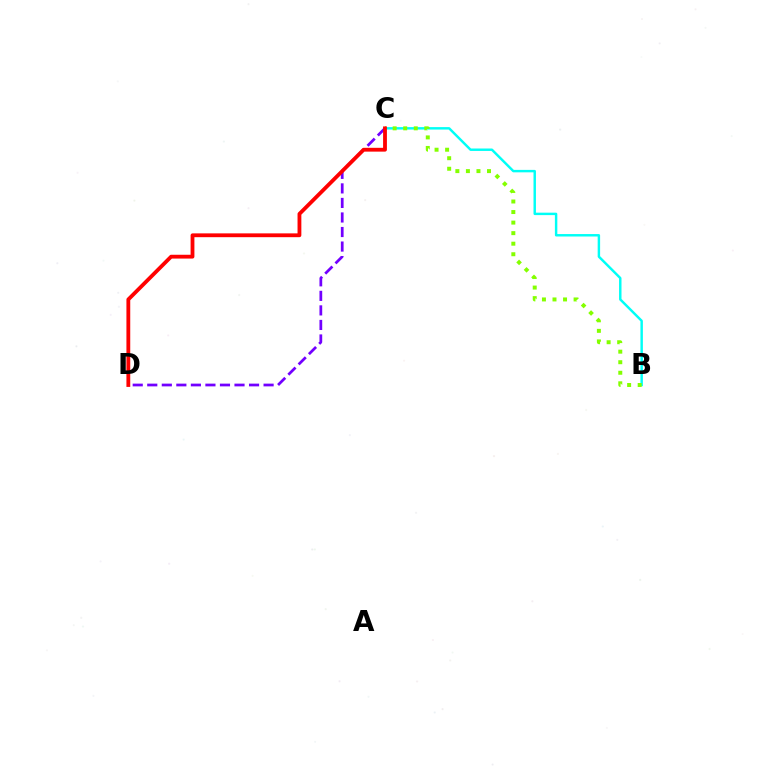{('B', 'C'): [{'color': '#00fff6', 'line_style': 'solid', 'thickness': 1.76}, {'color': '#84ff00', 'line_style': 'dotted', 'thickness': 2.87}], ('C', 'D'): [{'color': '#7200ff', 'line_style': 'dashed', 'thickness': 1.98}, {'color': '#ff0000', 'line_style': 'solid', 'thickness': 2.75}]}